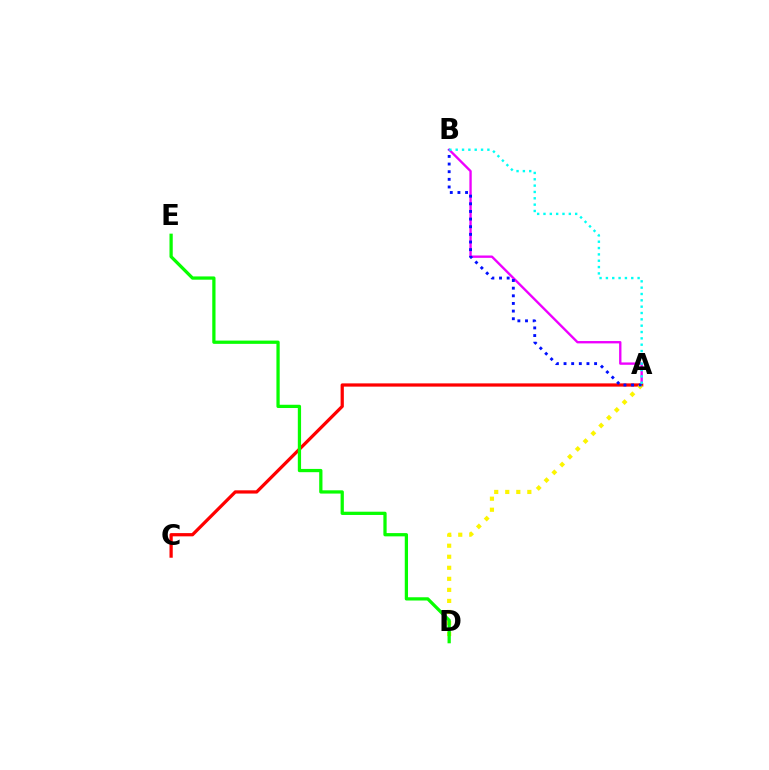{('A', 'B'): [{'color': '#ee00ff', 'line_style': 'solid', 'thickness': 1.7}, {'color': '#0010ff', 'line_style': 'dotted', 'thickness': 2.08}, {'color': '#00fff6', 'line_style': 'dotted', 'thickness': 1.72}], ('A', 'C'): [{'color': '#ff0000', 'line_style': 'solid', 'thickness': 2.34}], ('A', 'D'): [{'color': '#fcf500', 'line_style': 'dotted', 'thickness': 3.0}], ('D', 'E'): [{'color': '#08ff00', 'line_style': 'solid', 'thickness': 2.34}]}